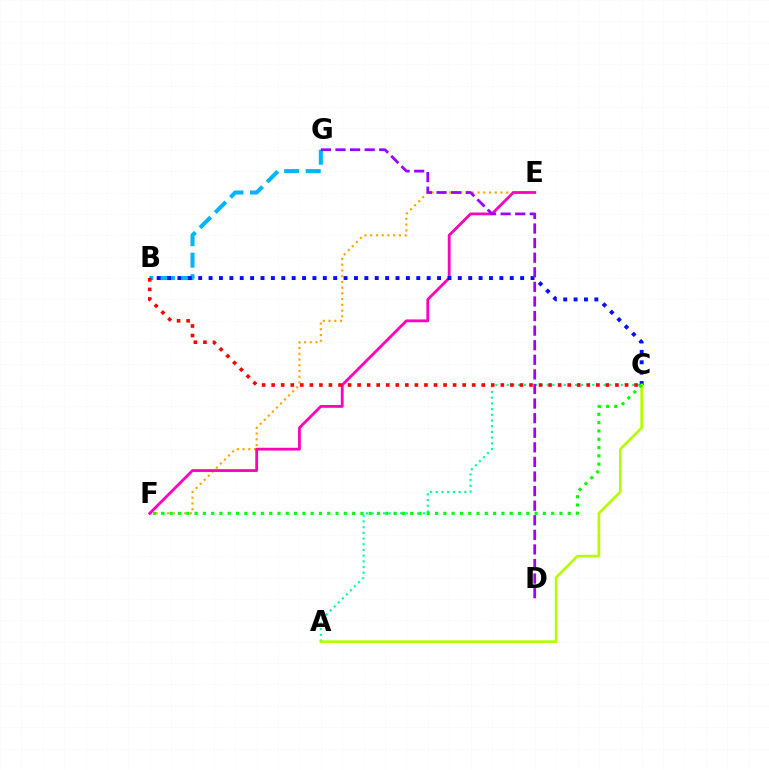{('E', 'F'): [{'color': '#ffa500', 'line_style': 'dotted', 'thickness': 1.56}, {'color': '#ff00bd', 'line_style': 'solid', 'thickness': 2.01}], ('B', 'G'): [{'color': '#00b5ff', 'line_style': 'dashed', 'thickness': 2.92}], ('A', 'C'): [{'color': '#00ff9d', 'line_style': 'dotted', 'thickness': 1.55}, {'color': '#b3ff00', 'line_style': 'solid', 'thickness': 1.93}], ('B', 'C'): [{'color': '#ff0000', 'line_style': 'dotted', 'thickness': 2.59}, {'color': '#0010ff', 'line_style': 'dotted', 'thickness': 2.82}], ('C', 'F'): [{'color': '#08ff00', 'line_style': 'dotted', 'thickness': 2.25}], ('D', 'G'): [{'color': '#9b00ff', 'line_style': 'dashed', 'thickness': 1.98}]}